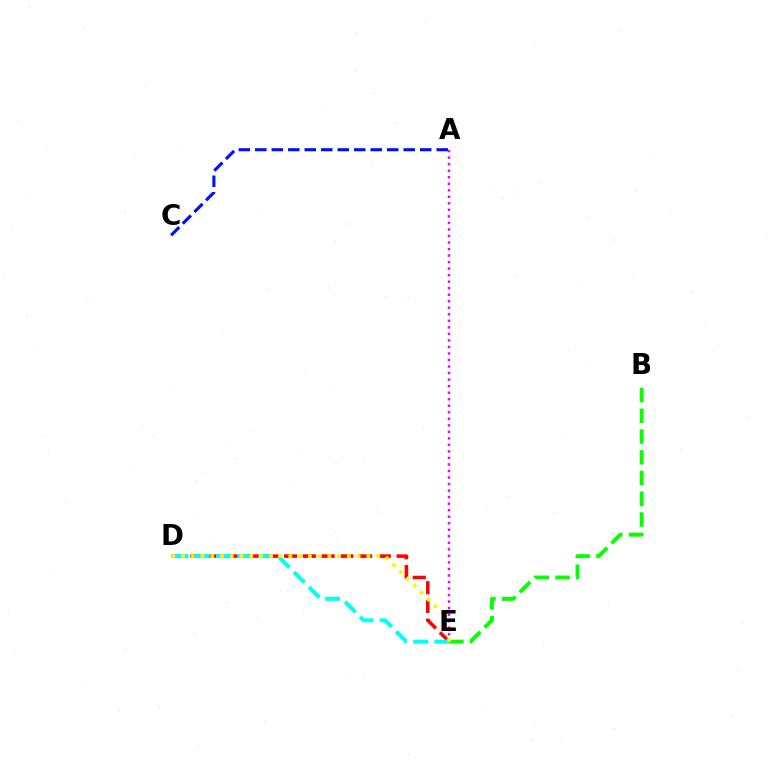{('A', 'E'): [{'color': '#ee00ff', 'line_style': 'dotted', 'thickness': 1.77}], ('D', 'E'): [{'color': '#ff0000', 'line_style': 'dashed', 'thickness': 2.55}, {'color': '#00fff6', 'line_style': 'dashed', 'thickness': 2.87}, {'color': '#fcf500', 'line_style': 'dotted', 'thickness': 2.65}], ('B', 'E'): [{'color': '#08ff00', 'line_style': 'dashed', 'thickness': 2.82}], ('A', 'C'): [{'color': '#0010ff', 'line_style': 'dashed', 'thickness': 2.24}]}